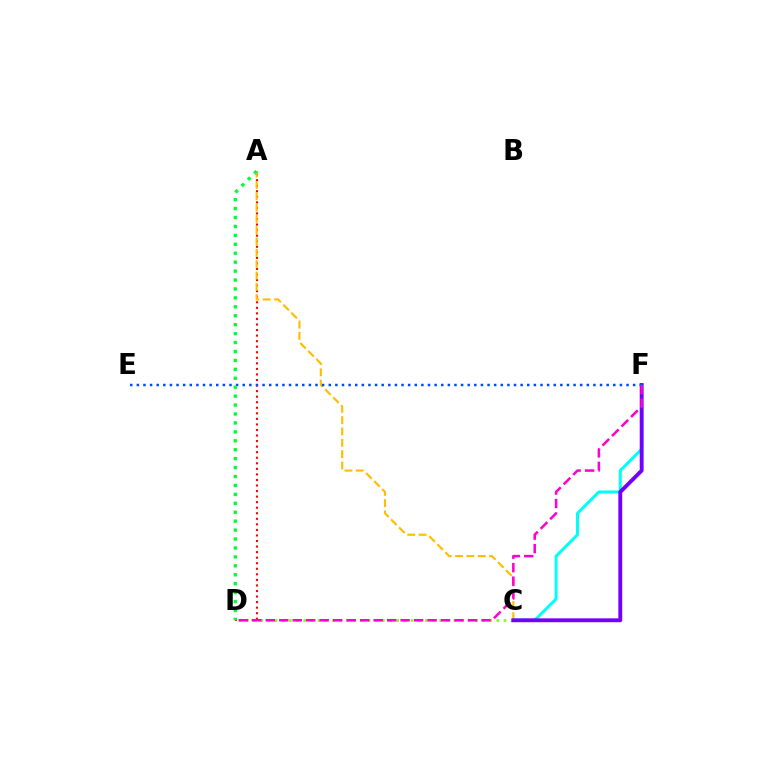{('A', 'D'): [{'color': '#ff0000', 'line_style': 'dotted', 'thickness': 1.51}, {'color': '#00ff39', 'line_style': 'dotted', 'thickness': 2.43}], ('A', 'C'): [{'color': '#ffbd00', 'line_style': 'dashed', 'thickness': 1.54}], ('C', 'F'): [{'color': '#00fff6', 'line_style': 'solid', 'thickness': 2.16}, {'color': '#7200ff', 'line_style': 'solid', 'thickness': 2.79}], ('C', 'D'): [{'color': '#84ff00', 'line_style': 'dotted', 'thickness': 1.94}], ('E', 'F'): [{'color': '#004bff', 'line_style': 'dotted', 'thickness': 1.8}], ('D', 'F'): [{'color': '#ff00cf', 'line_style': 'dashed', 'thickness': 1.83}]}